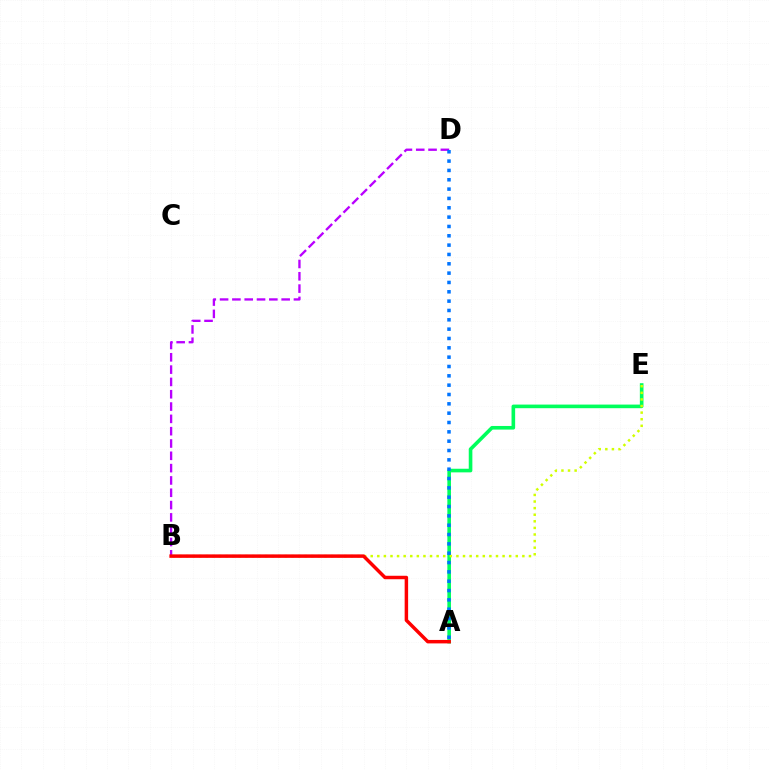{('A', 'E'): [{'color': '#00ff5c', 'line_style': 'solid', 'thickness': 2.61}], ('B', 'D'): [{'color': '#b900ff', 'line_style': 'dashed', 'thickness': 1.67}], ('B', 'E'): [{'color': '#d1ff00', 'line_style': 'dotted', 'thickness': 1.79}], ('A', 'D'): [{'color': '#0074ff', 'line_style': 'dotted', 'thickness': 2.54}], ('A', 'B'): [{'color': '#ff0000', 'line_style': 'solid', 'thickness': 2.5}]}